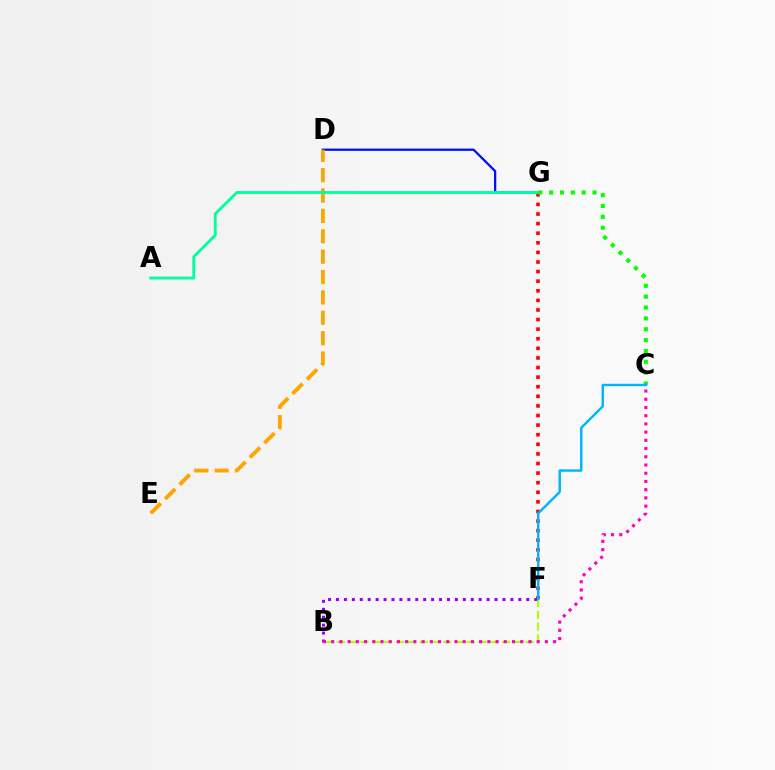{('F', 'G'): [{'color': '#ff0000', 'line_style': 'dotted', 'thickness': 2.61}], ('B', 'F'): [{'color': '#b3ff00', 'line_style': 'dashed', 'thickness': 1.6}, {'color': '#9b00ff', 'line_style': 'dotted', 'thickness': 2.15}], ('D', 'G'): [{'color': '#0010ff', 'line_style': 'solid', 'thickness': 1.64}], ('D', 'E'): [{'color': '#ffa500', 'line_style': 'dashed', 'thickness': 2.77}], ('A', 'G'): [{'color': '#00ff9d', 'line_style': 'solid', 'thickness': 2.06}], ('C', 'G'): [{'color': '#08ff00', 'line_style': 'dotted', 'thickness': 2.95}], ('C', 'F'): [{'color': '#00b5ff', 'line_style': 'solid', 'thickness': 1.75}], ('B', 'C'): [{'color': '#ff00bd', 'line_style': 'dotted', 'thickness': 2.23}]}